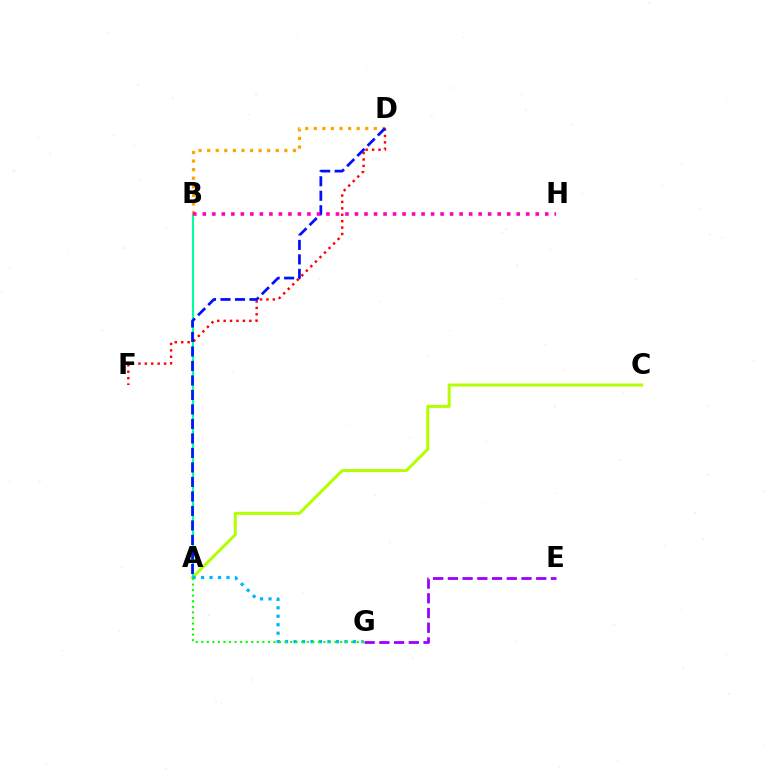{('A', 'C'): [{'color': '#b3ff00', 'line_style': 'solid', 'thickness': 2.17}], ('A', 'B'): [{'color': '#00ff9d', 'line_style': 'solid', 'thickness': 1.55}], ('A', 'G'): [{'color': '#00b5ff', 'line_style': 'dotted', 'thickness': 2.3}, {'color': '#08ff00', 'line_style': 'dotted', 'thickness': 1.51}], ('E', 'G'): [{'color': '#9b00ff', 'line_style': 'dashed', 'thickness': 2.0}], ('B', 'D'): [{'color': '#ffa500', 'line_style': 'dotted', 'thickness': 2.33}], ('D', 'F'): [{'color': '#ff0000', 'line_style': 'dotted', 'thickness': 1.74}], ('A', 'D'): [{'color': '#0010ff', 'line_style': 'dashed', 'thickness': 1.97}], ('B', 'H'): [{'color': '#ff00bd', 'line_style': 'dotted', 'thickness': 2.58}]}